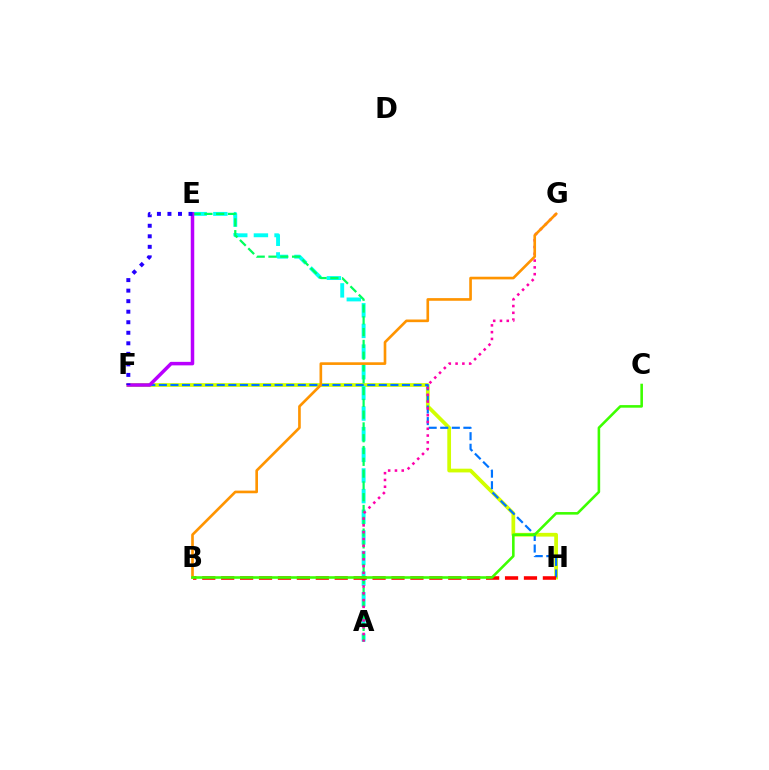{('F', 'H'): [{'color': '#d1ff00', 'line_style': 'solid', 'thickness': 2.69}, {'color': '#0074ff', 'line_style': 'dashed', 'thickness': 1.57}], ('A', 'E'): [{'color': '#00fff6', 'line_style': 'dashed', 'thickness': 2.8}, {'color': '#00ff5c', 'line_style': 'dashed', 'thickness': 1.6}], ('A', 'G'): [{'color': '#ff00ac', 'line_style': 'dotted', 'thickness': 1.84}], ('B', 'H'): [{'color': '#ff0000', 'line_style': 'dashed', 'thickness': 2.57}], ('E', 'F'): [{'color': '#b900ff', 'line_style': 'solid', 'thickness': 2.52}, {'color': '#2500ff', 'line_style': 'dotted', 'thickness': 2.86}], ('B', 'G'): [{'color': '#ff9400', 'line_style': 'solid', 'thickness': 1.91}], ('B', 'C'): [{'color': '#3dff00', 'line_style': 'solid', 'thickness': 1.86}]}